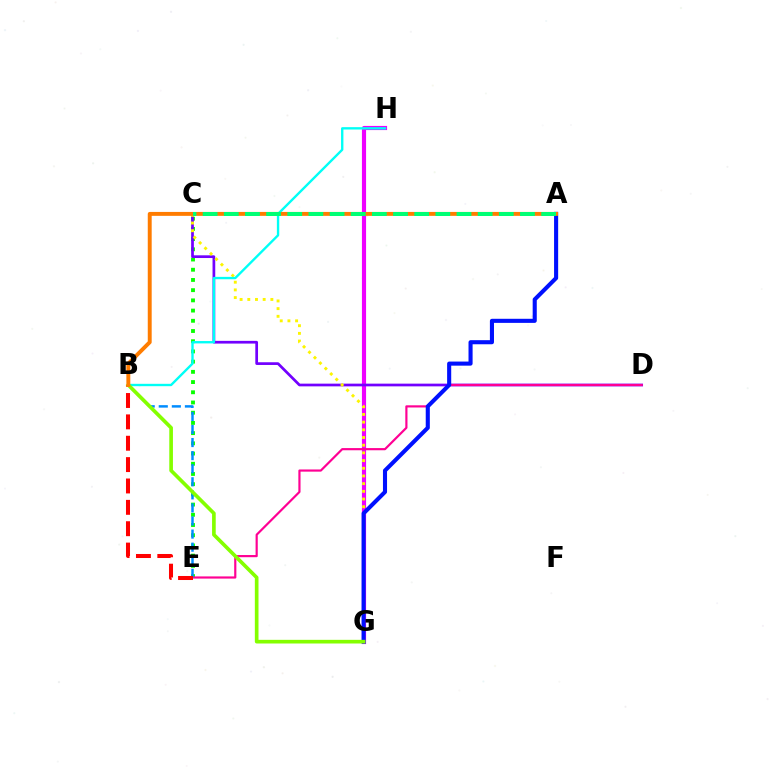{('G', 'H'): [{'color': '#ee00ff', 'line_style': 'solid', 'thickness': 2.99}], ('C', 'E'): [{'color': '#08ff00', 'line_style': 'dotted', 'thickness': 2.77}], ('C', 'D'): [{'color': '#7200ff', 'line_style': 'solid', 'thickness': 1.95}], ('D', 'E'): [{'color': '#ff0094', 'line_style': 'solid', 'thickness': 1.57}], ('B', 'E'): [{'color': '#008cff', 'line_style': 'dashed', 'thickness': 1.78}, {'color': '#ff0000', 'line_style': 'dashed', 'thickness': 2.9}], ('C', 'G'): [{'color': '#fcf500', 'line_style': 'dotted', 'thickness': 2.09}], ('B', 'H'): [{'color': '#00fff6', 'line_style': 'solid', 'thickness': 1.7}], ('A', 'G'): [{'color': '#0010ff', 'line_style': 'solid', 'thickness': 2.94}], ('B', 'G'): [{'color': '#84ff00', 'line_style': 'solid', 'thickness': 2.63}], ('A', 'B'): [{'color': '#ff7c00', 'line_style': 'solid', 'thickness': 2.82}], ('A', 'C'): [{'color': '#00ff74', 'line_style': 'dashed', 'thickness': 2.87}]}